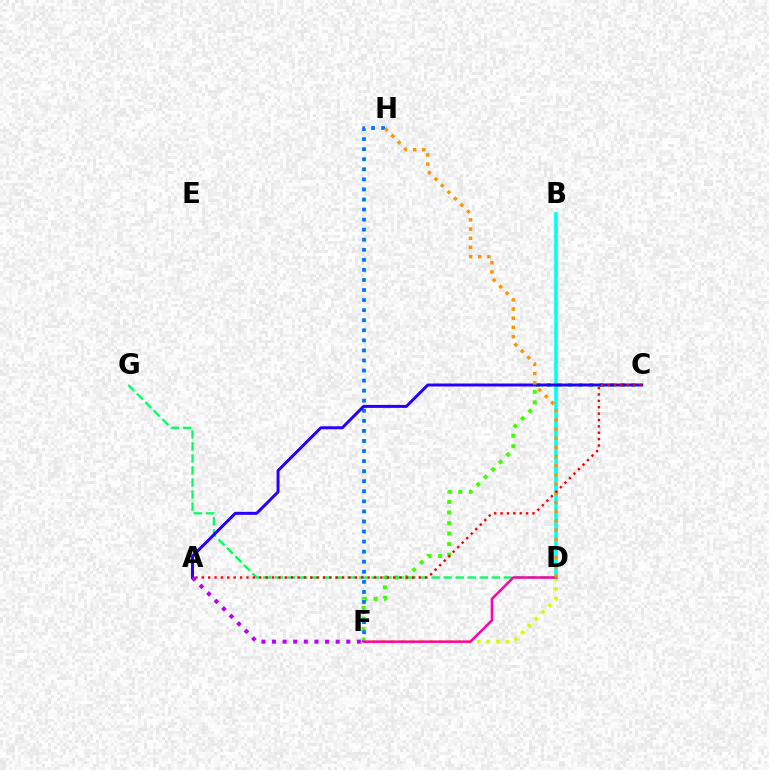{('B', 'D'): [{'color': '#00fff6', 'line_style': 'solid', 'thickness': 2.62}], ('C', 'F'): [{'color': '#3dff00', 'line_style': 'dotted', 'thickness': 2.86}], ('F', 'H'): [{'color': '#0074ff', 'line_style': 'dotted', 'thickness': 2.73}], ('D', 'G'): [{'color': '#00ff5c', 'line_style': 'dashed', 'thickness': 1.64}], ('A', 'C'): [{'color': '#2500ff', 'line_style': 'solid', 'thickness': 2.14}, {'color': '#ff0000', 'line_style': 'dotted', 'thickness': 1.73}], ('D', 'F'): [{'color': '#d1ff00', 'line_style': 'dotted', 'thickness': 2.6}, {'color': '#ff00ac', 'line_style': 'solid', 'thickness': 1.8}], ('A', 'F'): [{'color': '#b900ff', 'line_style': 'dotted', 'thickness': 2.88}], ('D', 'H'): [{'color': '#ff9400', 'line_style': 'dotted', 'thickness': 2.5}]}